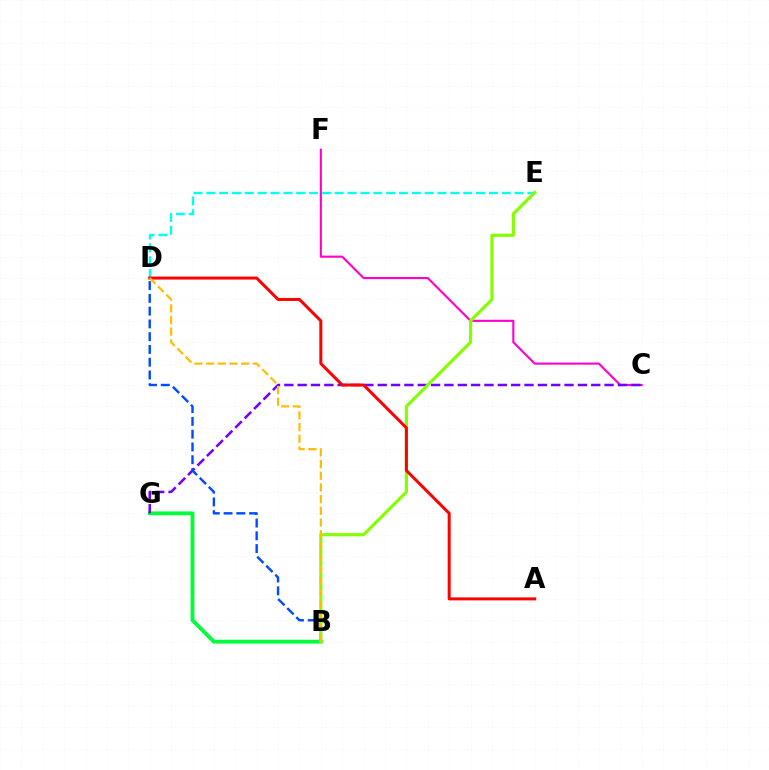{('B', 'G'): [{'color': '#00ff39', 'line_style': 'solid', 'thickness': 2.74}], ('D', 'E'): [{'color': '#00fff6', 'line_style': 'dashed', 'thickness': 1.74}], ('C', 'F'): [{'color': '#ff00cf', 'line_style': 'solid', 'thickness': 1.52}], ('C', 'G'): [{'color': '#7200ff', 'line_style': 'dashed', 'thickness': 1.81}], ('B', 'D'): [{'color': '#004bff', 'line_style': 'dashed', 'thickness': 1.74}, {'color': '#ffbd00', 'line_style': 'dashed', 'thickness': 1.59}], ('B', 'E'): [{'color': '#84ff00', 'line_style': 'solid', 'thickness': 2.27}], ('A', 'D'): [{'color': '#ff0000', 'line_style': 'solid', 'thickness': 2.16}]}